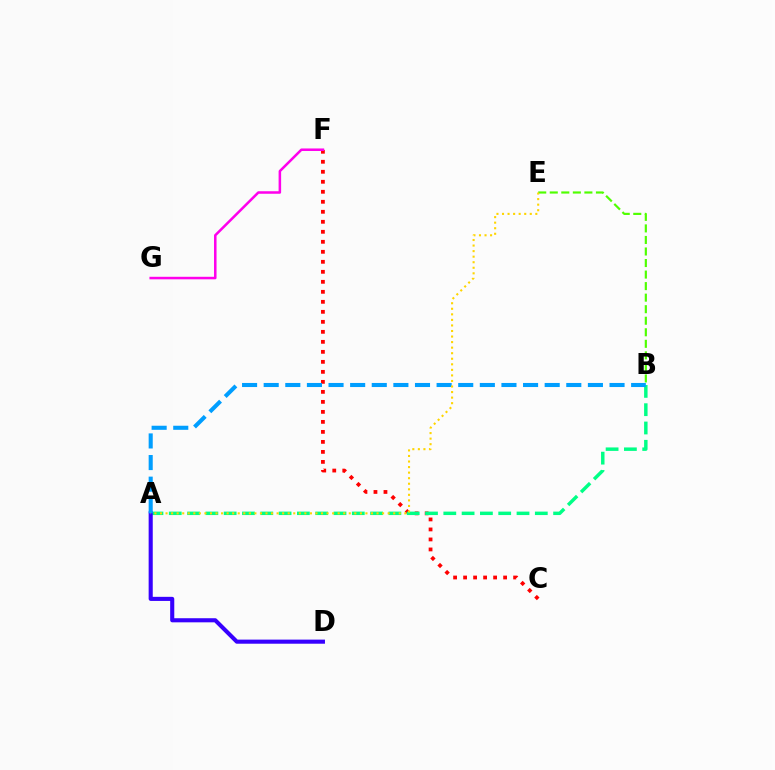{('C', 'F'): [{'color': '#ff0000', 'line_style': 'dotted', 'thickness': 2.72}], ('A', 'B'): [{'color': '#00ff86', 'line_style': 'dashed', 'thickness': 2.49}, {'color': '#009eff', 'line_style': 'dashed', 'thickness': 2.94}], ('A', 'D'): [{'color': '#3700ff', 'line_style': 'solid', 'thickness': 2.95}], ('B', 'E'): [{'color': '#4fff00', 'line_style': 'dashed', 'thickness': 1.57}], ('A', 'E'): [{'color': '#ffd500', 'line_style': 'dotted', 'thickness': 1.51}], ('F', 'G'): [{'color': '#ff00ed', 'line_style': 'solid', 'thickness': 1.82}]}